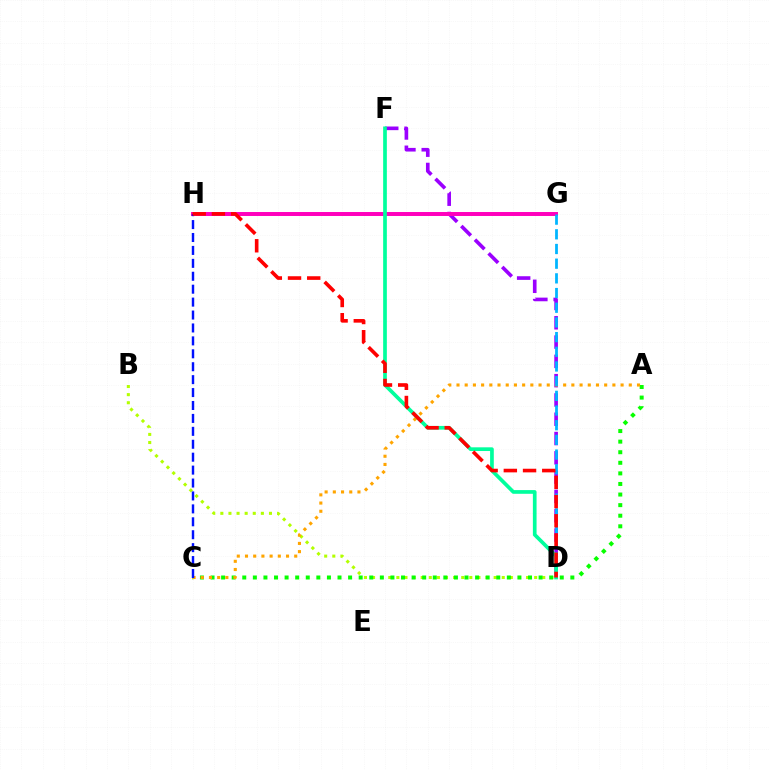{('B', 'D'): [{'color': '#b3ff00', 'line_style': 'dotted', 'thickness': 2.2}], ('D', 'F'): [{'color': '#9b00ff', 'line_style': 'dashed', 'thickness': 2.62}, {'color': '#00ff9d', 'line_style': 'solid', 'thickness': 2.66}], ('A', 'C'): [{'color': '#08ff00', 'line_style': 'dotted', 'thickness': 2.88}, {'color': '#ffa500', 'line_style': 'dotted', 'thickness': 2.23}], ('G', 'H'): [{'color': '#ff00bd', 'line_style': 'solid', 'thickness': 2.85}], ('D', 'G'): [{'color': '#00b5ff', 'line_style': 'dashed', 'thickness': 1.99}], ('C', 'H'): [{'color': '#0010ff', 'line_style': 'dashed', 'thickness': 1.76}], ('D', 'H'): [{'color': '#ff0000', 'line_style': 'dashed', 'thickness': 2.61}]}